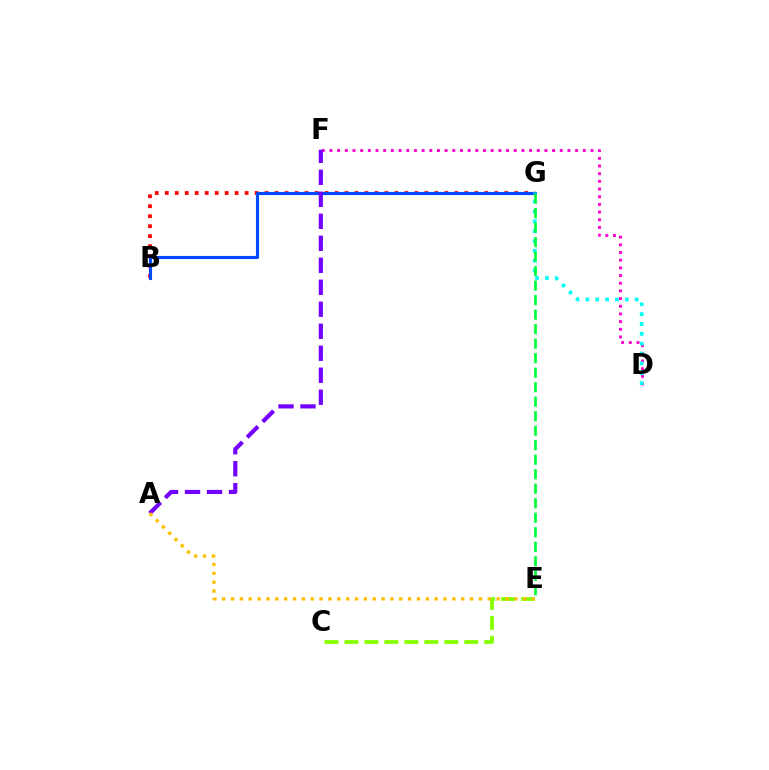{('D', 'F'): [{'color': '#ff00cf', 'line_style': 'dotted', 'thickness': 2.09}], ('B', 'G'): [{'color': '#ff0000', 'line_style': 'dotted', 'thickness': 2.71}, {'color': '#004bff', 'line_style': 'solid', 'thickness': 2.25}], ('C', 'E'): [{'color': '#84ff00', 'line_style': 'dashed', 'thickness': 2.71}], ('D', 'G'): [{'color': '#00fff6', 'line_style': 'dotted', 'thickness': 2.68}], ('A', 'F'): [{'color': '#7200ff', 'line_style': 'dashed', 'thickness': 2.99}], ('A', 'E'): [{'color': '#ffbd00', 'line_style': 'dotted', 'thickness': 2.41}], ('E', 'G'): [{'color': '#00ff39', 'line_style': 'dashed', 'thickness': 1.97}]}